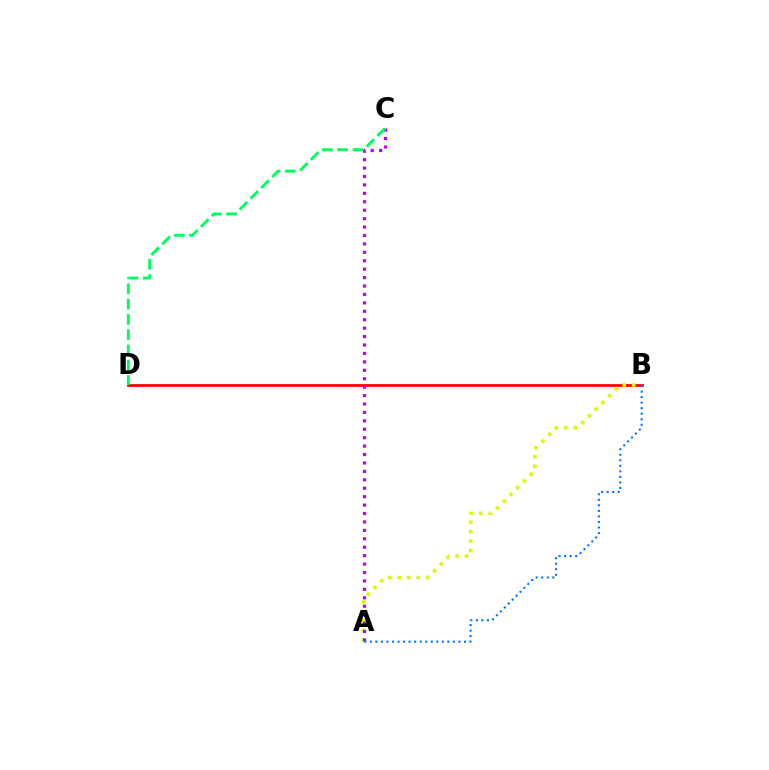{('B', 'D'): [{'color': '#ff0000', 'line_style': 'solid', 'thickness': 2.0}], ('A', 'B'): [{'color': '#d1ff00', 'line_style': 'dotted', 'thickness': 2.58}, {'color': '#0074ff', 'line_style': 'dotted', 'thickness': 1.5}], ('A', 'C'): [{'color': '#b900ff', 'line_style': 'dotted', 'thickness': 2.29}], ('C', 'D'): [{'color': '#00ff5c', 'line_style': 'dashed', 'thickness': 2.08}]}